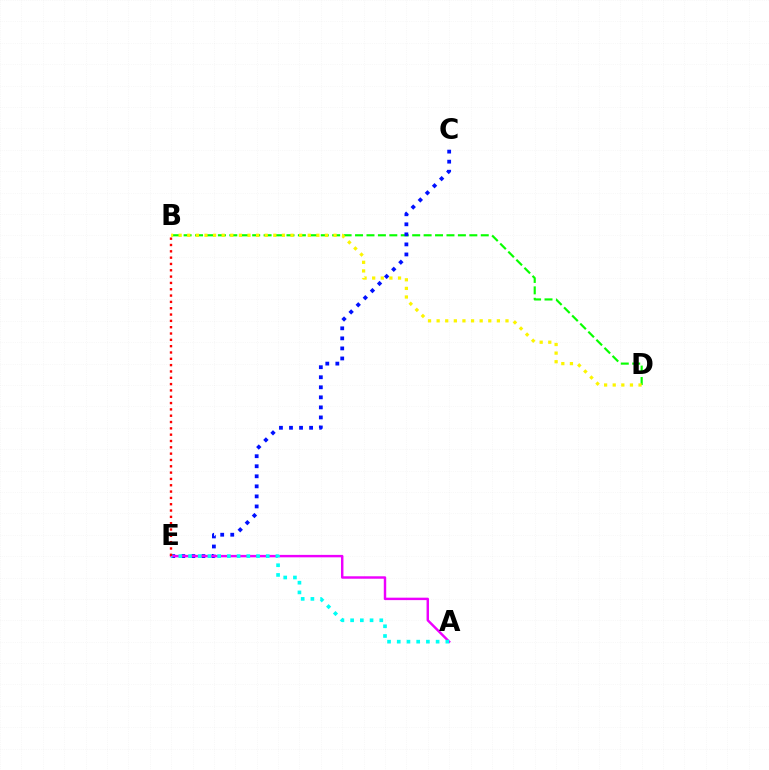{('B', 'D'): [{'color': '#08ff00', 'line_style': 'dashed', 'thickness': 1.55}, {'color': '#fcf500', 'line_style': 'dotted', 'thickness': 2.34}], ('C', 'E'): [{'color': '#0010ff', 'line_style': 'dotted', 'thickness': 2.73}], ('A', 'E'): [{'color': '#ee00ff', 'line_style': 'solid', 'thickness': 1.76}, {'color': '#00fff6', 'line_style': 'dotted', 'thickness': 2.64}], ('B', 'E'): [{'color': '#ff0000', 'line_style': 'dotted', 'thickness': 1.72}]}